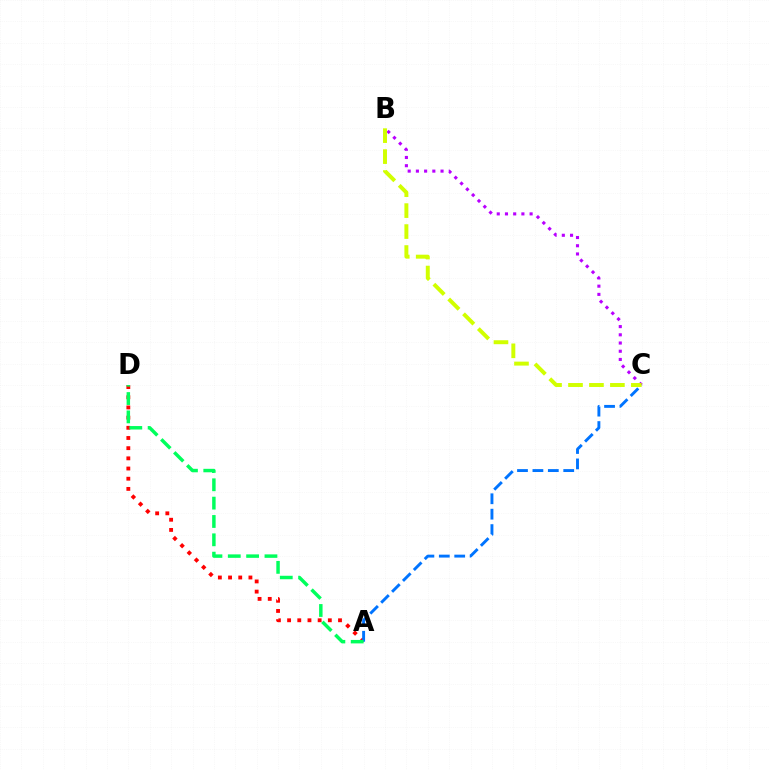{('A', 'D'): [{'color': '#ff0000', 'line_style': 'dotted', 'thickness': 2.77}, {'color': '#00ff5c', 'line_style': 'dashed', 'thickness': 2.49}], ('A', 'C'): [{'color': '#0074ff', 'line_style': 'dashed', 'thickness': 2.09}], ('B', 'C'): [{'color': '#b900ff', 'line_style': 'dotted', 'thickness': 2.23}, {'color': '#d1ff00', 'line_style': 'dashed', 'thickness': 2.85}]}